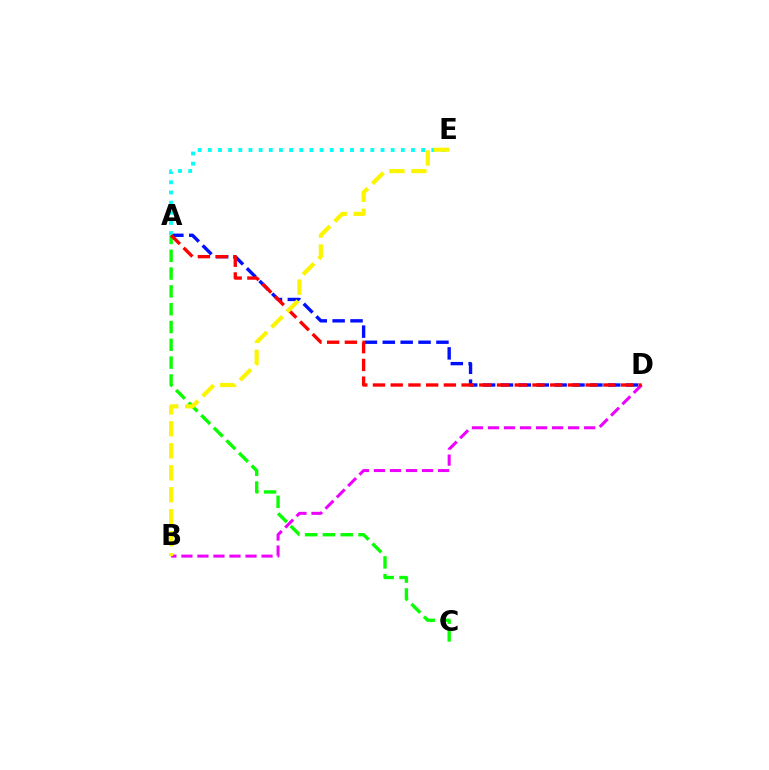{('A', 'D'): [{'color': '#0010ff', 'line_style': 'dashed', 'thickness': 2.43}, {'color': '#ff0000', 'line_style': 'dashed', 'thickness': 2.41}], ('B', 'D'): [{'color': '#ee00ff', 'line_style': 'dashed', 'thickness': 2.18}], ('A', 'E'): [{'color': '#00fff6', 'line_style': 'dotted', 'thickness': 2.76}], ('A', 'C'): [{'color': '#08ff00', 'line_style': 'dashed', 'thickness': 2.42}], ('B', 'E'): [{'color': '#fcf500', 'line_style': 'dashed', 'thickness': 2.99}]}